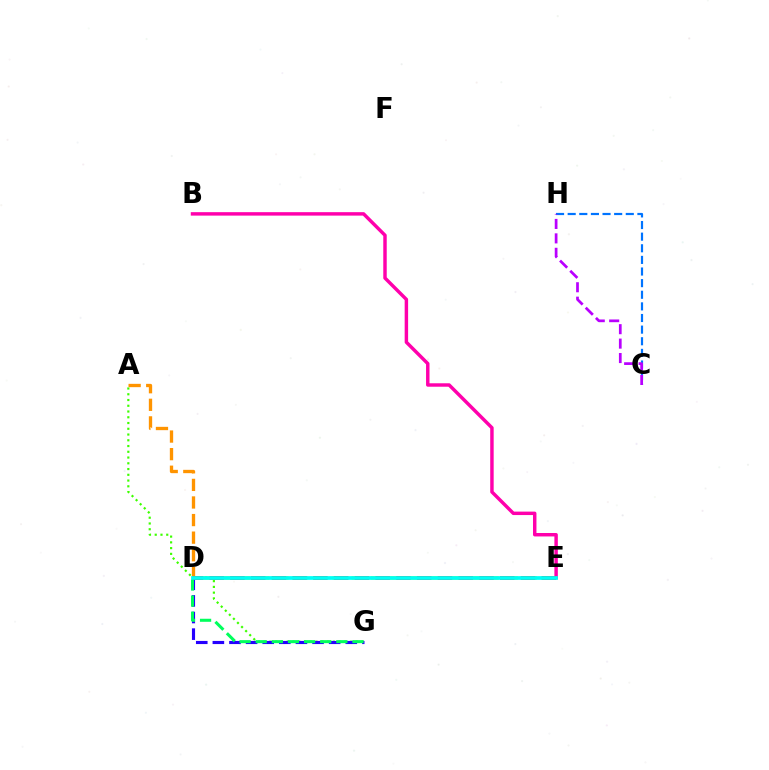{('D', 'E'): [{'color': '#d1ff00', 'line_style': 'dashed', 'thickness': 2.6}, {'color': '#ff0000', 'line_style': 'dashed', 'thickness': 2.82}, {'color': '#00fff6', 'line_style': 'solid', 'thickness': 2.69}], ('C', 'H'): [{'color': '#0074ff', 'line_style': 'dashed', 'thickness': 1.58}, {'color': '#b900ff', 'line_style': 'dashed', 'thickness': 1.96}], ('A', 'G'): [{'color': '#3dff00', 'line_style': 'dotted', 'thickness': 1.56}], ('B', 'E'): [{'color': '#ff00ac', 'line_style': 'solid', 'thickness': 2.48}], ('D', 'G'): [{'color': '#2500ff', 'line_style': 'dashed', 'thickness': 2.26}, {'color': '#00ff5c', 'line_style': 'dashed', 'thickness': 2.19}], ('A', 'D'): [{'color': '#ff9400', 'line_style': 'dashed', 'thickness': 2.39}]}